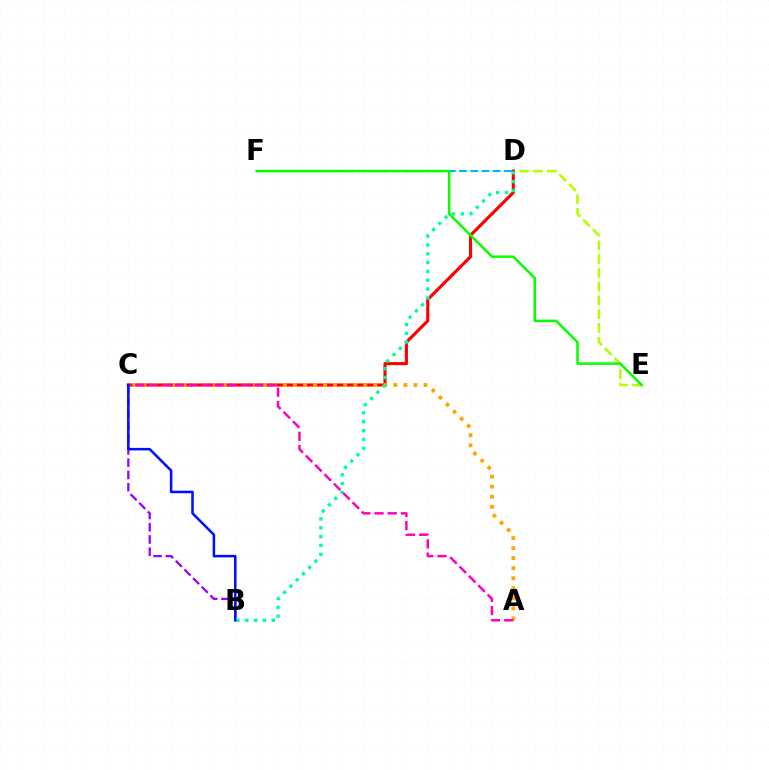{('B', 'C'): [{'color': '#9b00ff', 'line_style': 'dashed', 'thickness': 1.66}, {'color': '#0010ff', 'line_style': 'solid', 'thickness': 1.83}], ('D', 'E'): [{'color': '#b3ff00', 'line_style': 'dashed', 'thickness': 1.87}], ('C', 'D'): [{'color': '#ff0000', 'line_style': 'solid', 'thickness': 2.25}], ('A', 'C'): [{'color': '#ffa500', 'line_style': 'dotted', 'thickness': 2.73}, {'color': '#ff00bd', 'line_style': 'dashed', 'thickness': 1.8}], ('B', 'D'): [{'color': '#00ff9d', 'line_style': 'dotted', 'thickness': 2.4}], ('D', 'F'): [{'color': '#00b5ff', 'line_style': 'dashed', 'thickness': 1.53}], ('E', 'F'): [{'color': '#08ff00', 'line_style': 'solid', 'thickness': 1.81}]}